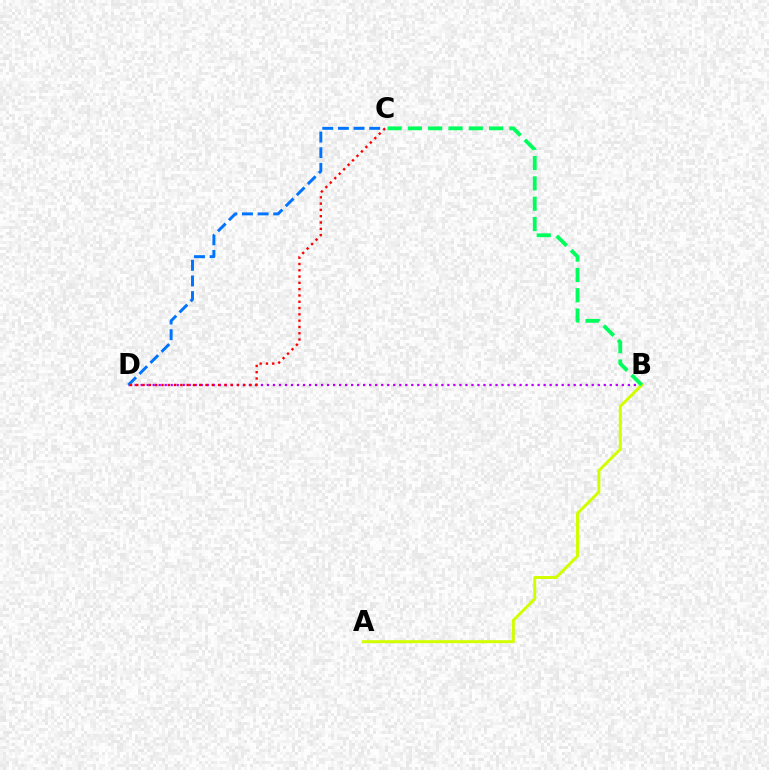{('B', 'D'): [{'color': '#b900ff', 'line_style': 'dotted', 'thickness': 1.63}], ('A', 'B'): [{'color': '#d1ff00', 'line_style': 'solid', 'thickness': 2.15}], ('C', 'D'): [{'color': '#0074ff', 'line_style': 'dashed', 'thickness': 2.13}, {'color': '#ff0000', 'line_style': 'dotted', 'thickness': 1.71}], ('B', 'C'): [{'color': '#00ff5c', 'line_style': 'dashed', 'thickness': 2.76}]}